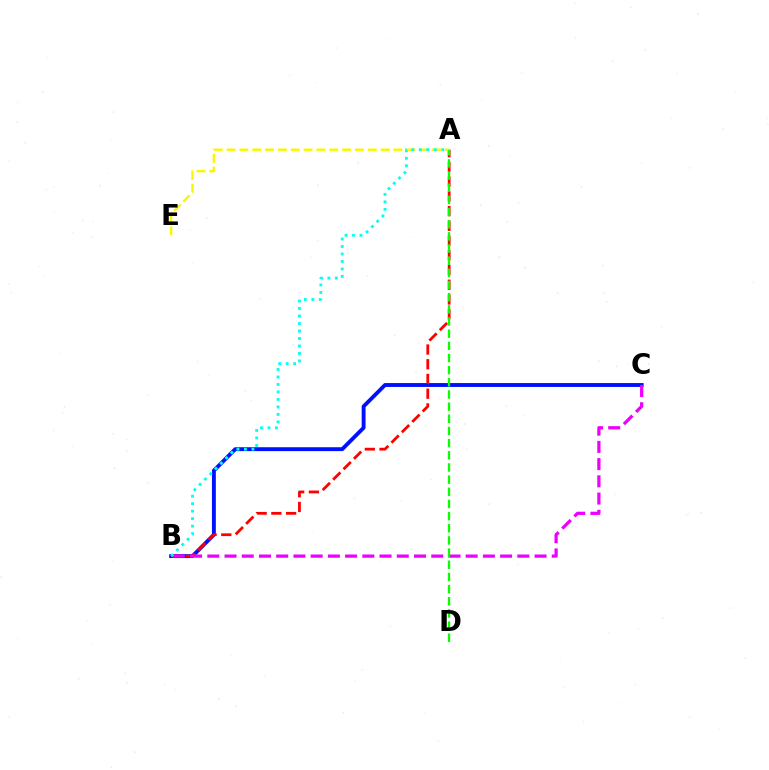{('B', 'C'): [{'color': '#0010ff', 'line_style': 'solid', 'thickness': 2.79}, {'color': '#ee00ff', 'line_style': 'dashed', 'thickness': 2.34}], ('A', 'B'): [{'color': '#ff0000', 'line_style': 'dashed', 'thickness': 2.0}, {'color': '#00fff6', 'line_style': 'dotted', 'thickness': 2.03}], ('A', 'E'): [{'color': '#fcf500', 'line_style': 'dashed', 'thickness': 1.74}], ('A', 'D'): [{'color': '#08ff00', 'line_style': 'dashed', 'thickness': 1.65}]}